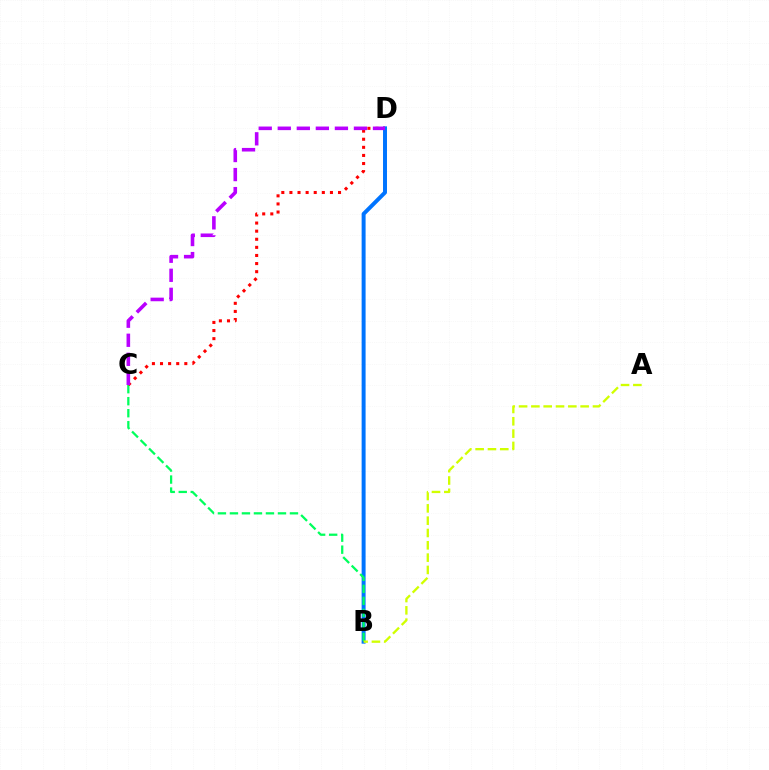{('B', 'D'): [{'color': '#0074ff', 'line_style': 'solid', 'thickness': 2.86}], ('B', 'C'): [{'color': '#00ff5c', 'line_style': 'dashed', 'thickness': 1.63}], ('A', 'B'): [{'color': '#d1ff00', 'line_style': 'dashed', 'thickness': 1.67}], ('C', 'D'): [{'color': '#ff0000', 'line_style': 'dotted', 'thickness': 2.2}, {'color': '#b900ff', 'line_style': 'dashed', 'thickness': 2.59}]}